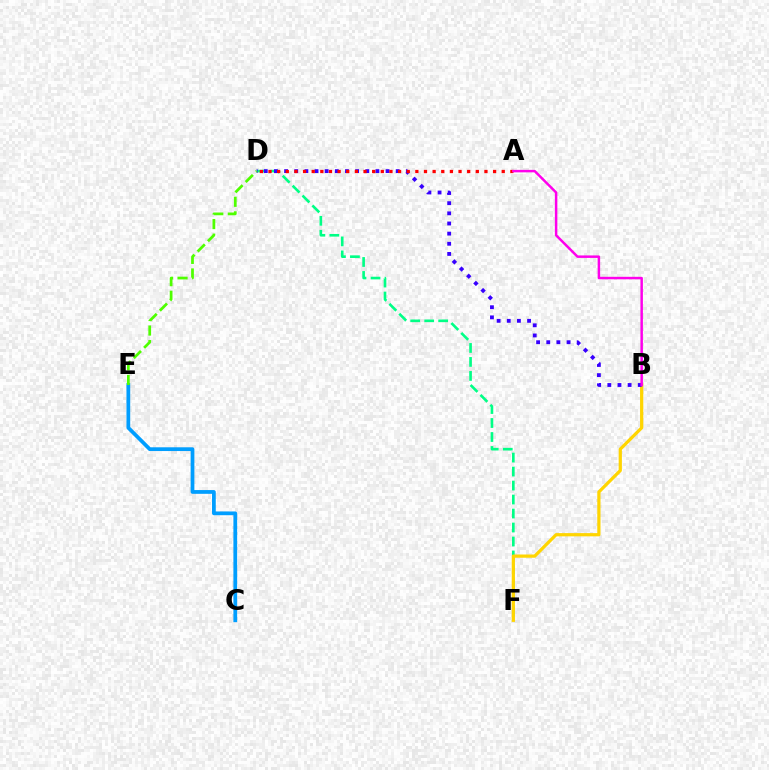{('D', 'F'): [{'color': '#00ff86', 'line_style': 'dashed', 'thickness': 1.9}], ('B', 'F'): [{'color': '#ffd500', 'line_style': 'solid', 'thickness': 2.32}], ('C', 'E'): [{'color': '#009eff', 'line_style': 'solid', 'thickness': 2.7}], ('B', 'D'): [{'color': '#3700ff', 'line_style': 'dotted', 'thickness': 2.76}], ('A', 'D'): [{'color': '#ff0000', 'line_style': 'dotted', 'thickness': 2.35}], ('A', 'B'): [{'color': '#ff00ed', 'line_style': 'solid', 'thickness': 1.79}], ('D', 'E'): [{'color': '#4fff00', 'line_style': 'dashed', 'thickness': 1.98}]}